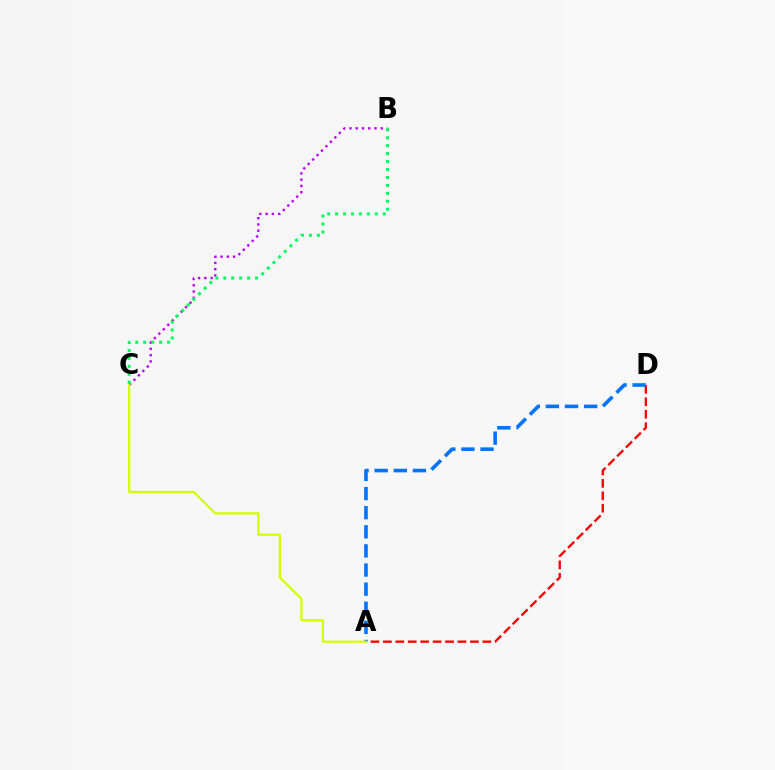{('A', 'D'): [{'color': '#ff0000', 'line_style': 'dashed', 'thickness': 1.69}, {'color': '#0074ff', 'line_style': 'dashed', 'thickness': 2.6}], ('B', 'C'): [{'color': '#b900ff', 'line_style': 'dotted', 'thickness': 1.7}, {'color': '#00ff5c', 'line_style': 'dotted', 'thickness': 2.16}], ('A', 'C'): [{'color': '#d1ff00', 'line_style': 'solid', 'thickness': 1.6}]}